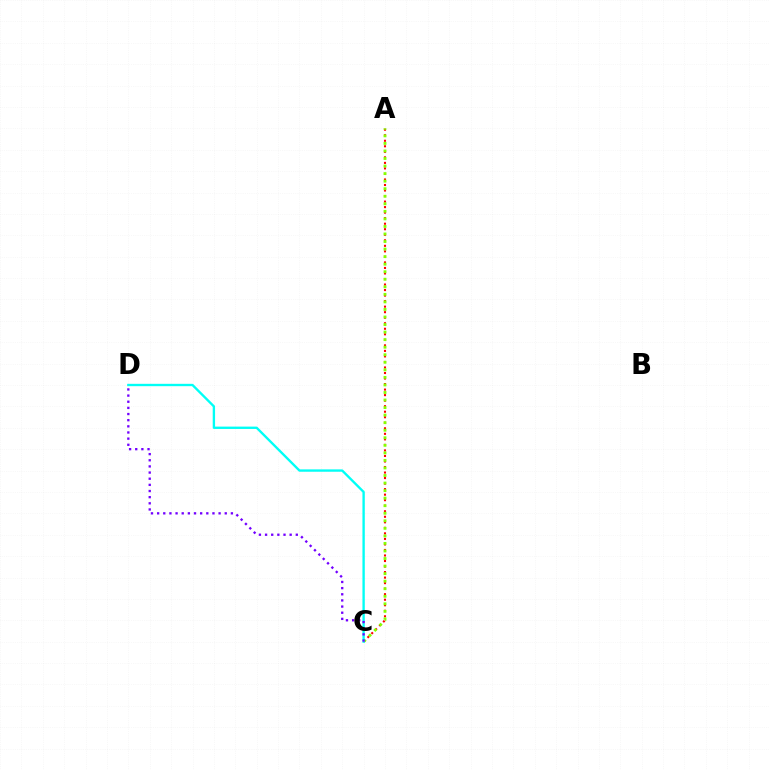{('A', 'C'): [{'color': '#ff0000', 'line_style': 'dotted', 'thickness': 1.5}, {'color': '#84ff00', 'line_style': 'dotted', 'thickness': 2.05}], ('C', 'D'): [{'color': '#00fff6', 'line_style': 'solid', 'thickness': 1.7}, {'color': '#7200ff', 'line_style': 'dotted', 'thickness': 1.67}]}